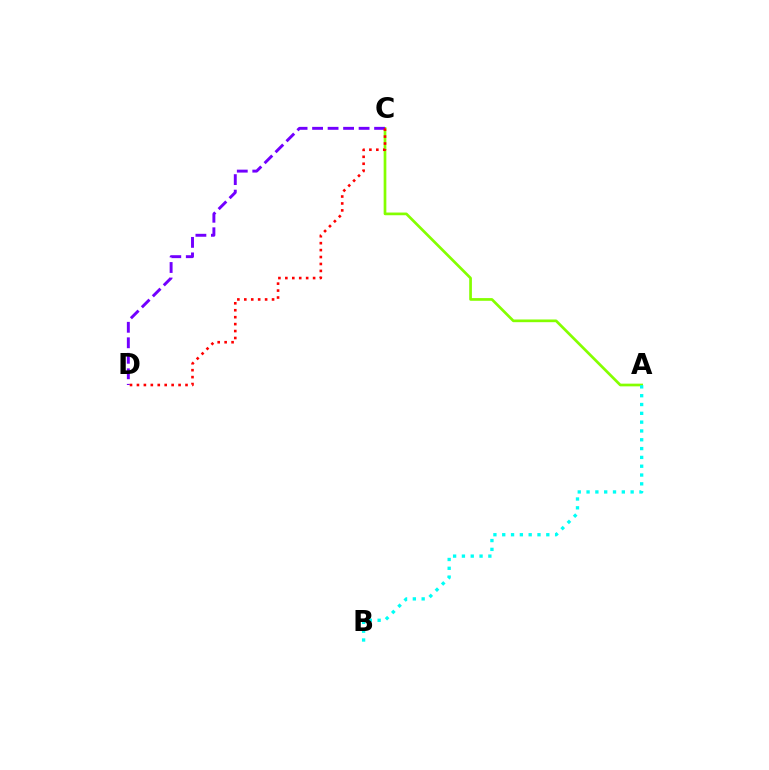{('A', 'C'): [{'color': '#84ff00', 'line_style': 'solid', 'thickness': 1.94}], ('C', 'D'): [{'color': '#7200ff', 'line_style': 'dashed', 'thickness': 2.11}, {'color': '#ff0000', 'line_style': 'dotted', 'thickness': 1.88}], ('A', 'B'): [{'color': '#00fff6', 'line_style': 'dotted', 'thickness': 2.39}]}